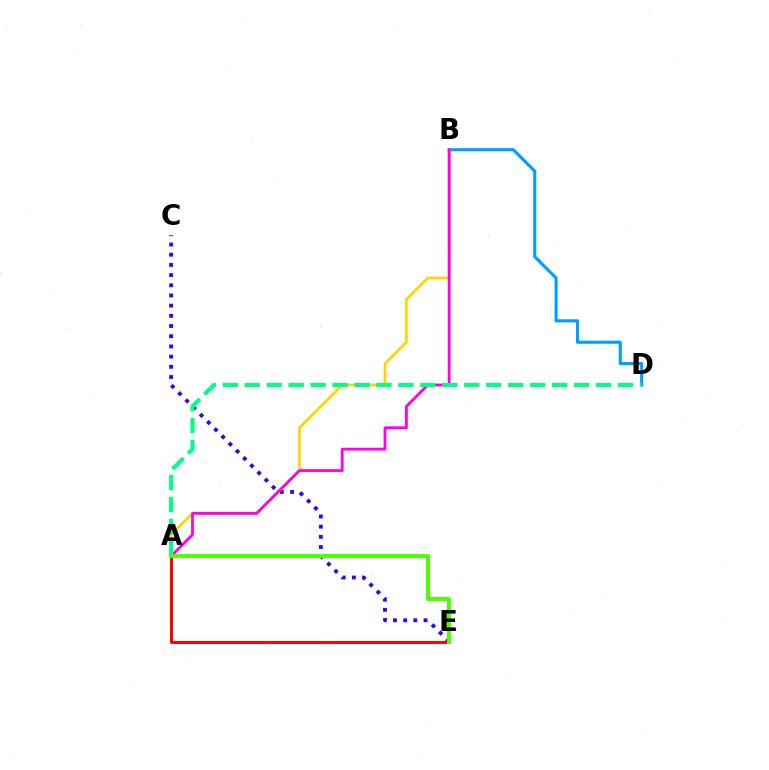{('B', 'D'): [{'color': '#009eff', 'line_style': 'solid', 'thickness': 2.23}], ('C', 'E'): [{'color': '#3700ff', 'line_style': 'dotted', 'thickness': 2.77}], ('A', 'B'): [{'color': '#ffd500', 'line_style': 'solid', 'thickness': 1.99}, {'color': '#ff00ed', 'line_style': 'solid', 'thickness': 2.02}], ('A', 'E'): [{'color': '#ff0000', 'line_style': 'solid', 'thickness': 2.12}, {'color': '#4fff00', 'line_style': 'solid', 'thickness': 2.86}], ('A', 'D'): [{'color': '#00ff86', 'line_style': 'dashed', 'thickness': 2.98}]}